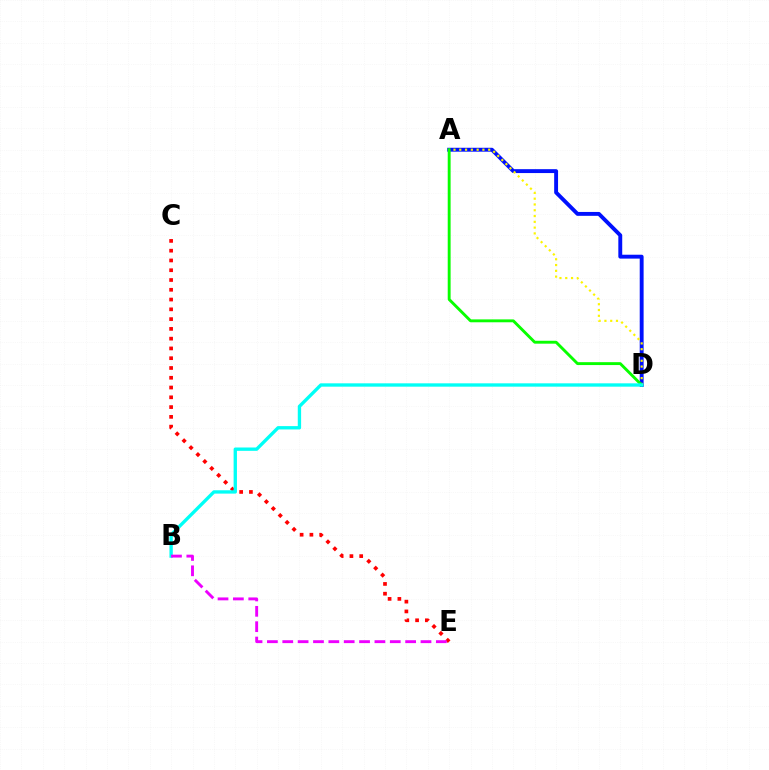{('A', 'D'): [{'color': '#0010ff', 'line_style': 'solid', 'thickness': 2.8}, {'color': '#fcf500', 'line_style': 'dotted', 'thickness': 1.57}, {'color': '#08ff00', 'line_style': 'solid', 'thickness': 2.08}], ('C', 'E'): [{'color': '#ff0000', 'line_style': 'dotted', 'thickness': 2.66}], ('B', 'D'): [{'color': '#00fff6', 'line_style': 'solid', 'thickness': 2.41}], ('B', 'E'): [{'color': '#ee00ff', 'line_style': 'dashed', 'thickness': 2.09}]}